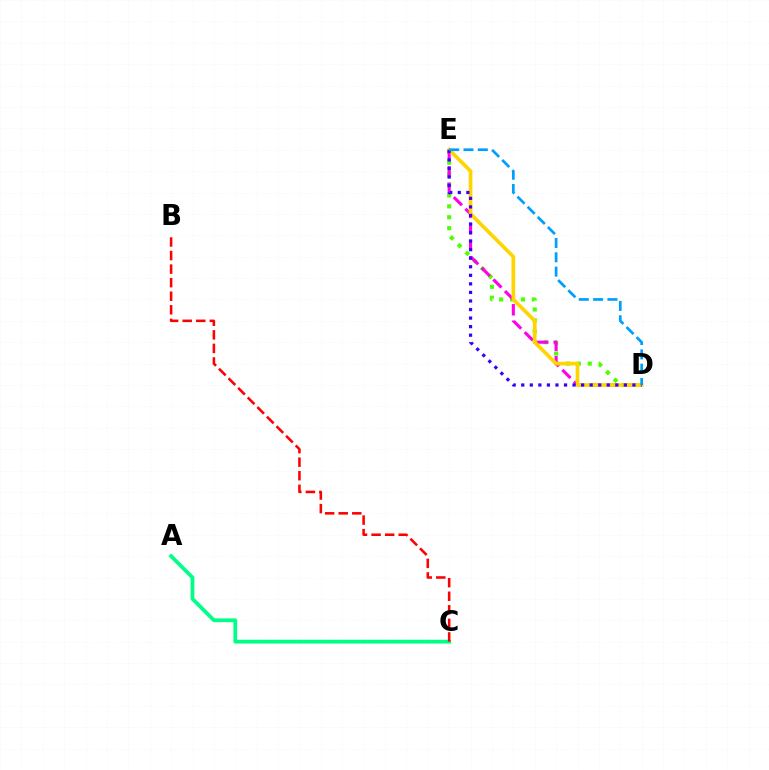{('A', 'C'): [{'color': '#00ff86', 'line_style': 'solid', 'thickness': 2.71}], ('D', 'E'): [{'color': '#4fff00', 'line_style': 'dotted', 'thickness': 2.96}, {'color': '#ff00ed', 'line_style': 'dashed', 'thickness': 2.23}, {'color': '#ffd500', 'line_style': 'solid', 'thickness': 2.65}, {'color': '#3700ff', 'line_style': 'dotted', 'thickness': 2.32}, {'color': '#009eff', 'line_style': 'dashed', 'thickness': 1.95}], ('B', 'C'): [{'color': '#ff0000', 'line_style': 'dashed', 'thickness': 1.84}]}